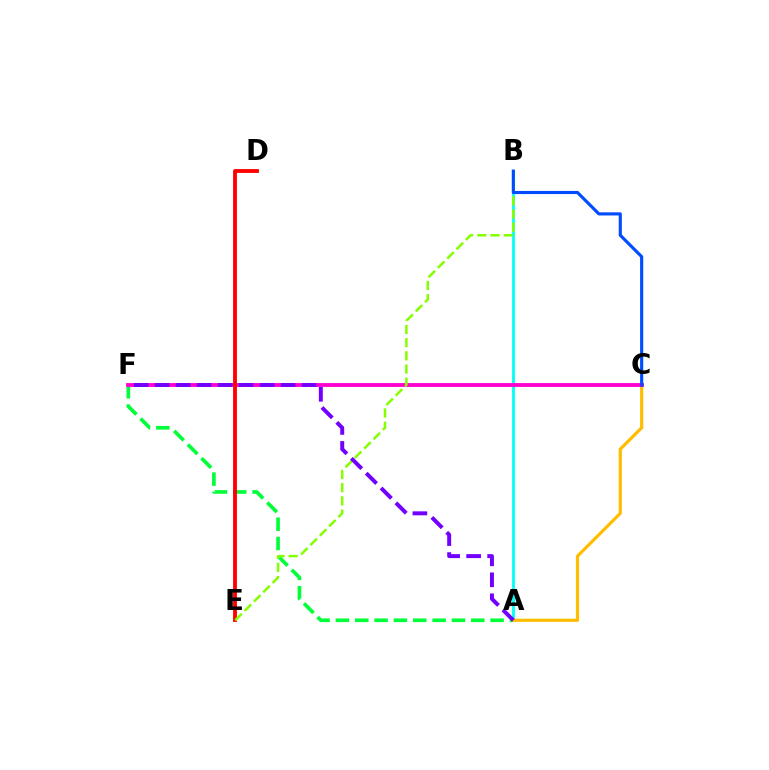{('A', 'B'): [{'color': '#00fff6', 'line_style': 'solid', 'thickness': 2.02}], ('A', 'F'): [{'color': '#00ff39', 'line_style': 'dashed', 'thickness': 2.63}, {'color': '#7200ff', 'line_style': 'dashed', 'thickness': 2.85}], ('A', 'C'): [{'color': '#ffbd00', 'line_style': 'solid', 'thickness': 2.3}], ('C', 'F'): [{'color': '#ff00cf', 'line_style': 'solid', 'thickness': 2.77}], ('D', 'E'): [{'color': '#ff0000', 'line_style': 'solid', 'thickness': 2.77}], ('B', 'E'): [{'color': '#84ff00', 'line_style': 'dashed', 'thickness': 1.79}], ('B', 'C'): [{'color': '#004bff', 'line_style': 'solid', 'thickness': 2.26}]}